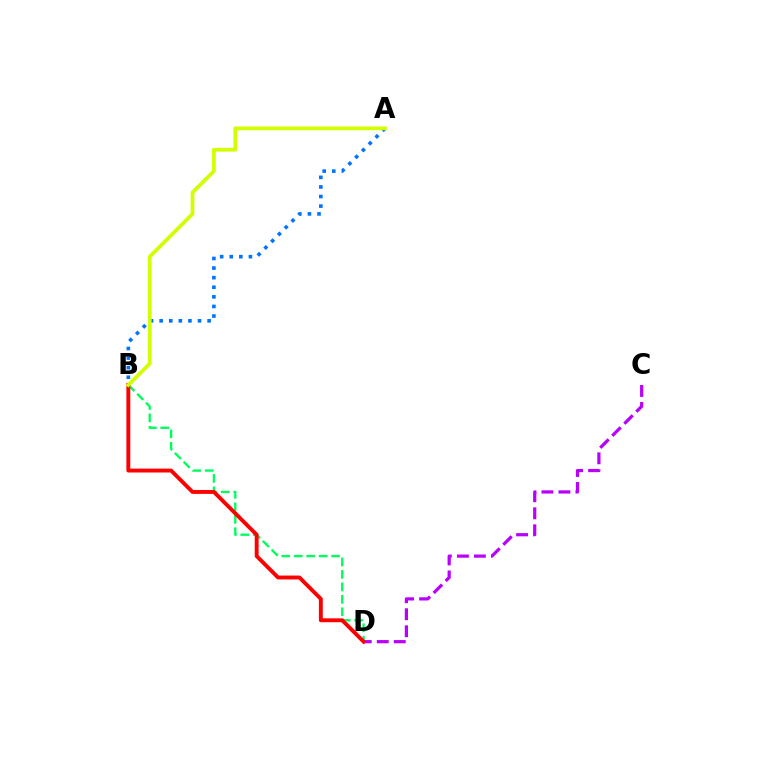{('B', 'D'): [{'color': '#00ff5c', 'line_style': 'dashed', 'thickness': 1.69}, {'color': '#ff0000', 'line_style': 'solid', 'thickness': 2.8}], ('A', 'B'): [{'color': '#0074ff', 'line_style': 'dotted', 'thickness': 2.61}, {'color': '#d1ff00', 'line_style': 'solid', 'thickness': 2.69}], ('C', 'D'): [{'color': '#b900ff', 'line_style': 'dashed', 'thickness': 2.31}]}